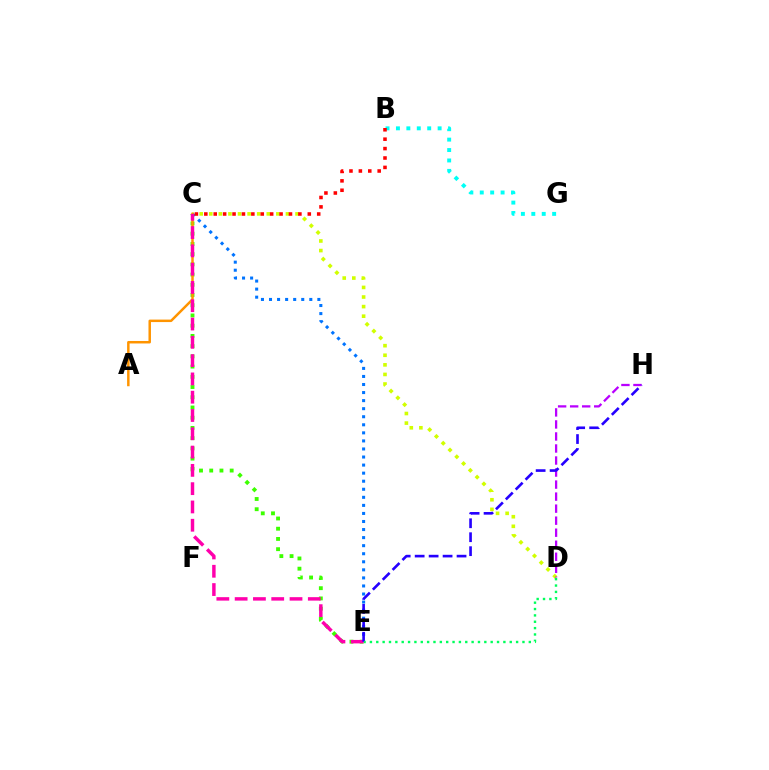{('C', 'D'): [{'color': '#d1ff00', 'line_style': 'dotted', 'thickness': 2.6}], ('C', 'E'): [{'color': '#0074ff', 'line_style': 'dotted', 'thickness': 2.19}, {'color': '#3dff00', 'line_style': 'dotted', 'thickness': 2.78}, {'color': '#ff00ac', 'line_style': 'dashed', 'thickness': 2.48}], ('B', 'G'): [{'color': '#00fff6', 'line_style': 'dotted', 'thickness': 2.83}], ('A', 'C'): [{'color': '#ff9400', 'line_style': 'solid', 'thickness': 1.79}], ('D', 'H'): [{'color': '#b900ff', 'line_style': 'dashed', 'thickness': 1.63}], ('E', 'H'): [{'color': '#2500ff', 'line_style': 'dashed', 'thickness': 1.9}], ('B', 'C'): [{'color': '#ff0000', 'line_style': 'dotted', 'thickness': 2.56}], ('D', 'E'): [{'color': '#00ff5c', 'line_style': 'dotted', 'thickness': 1.73}]}